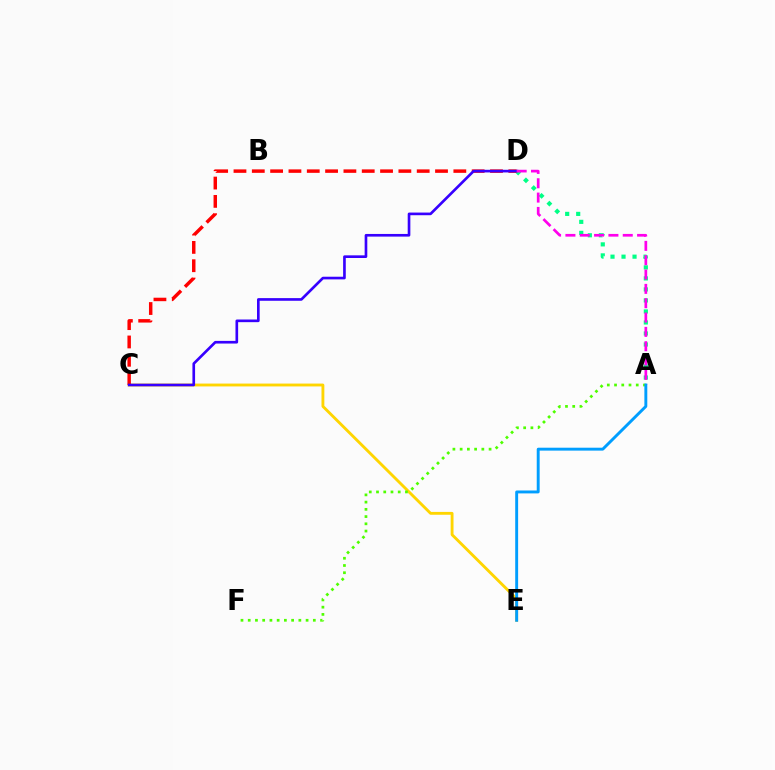{('C', 'E'): [{'color': '#ffd500', 'line_style': 'solid', 'thickness': 2.05}], ('A', 'D'): [{'color': '#00ff86', 'line_style': 'dotted', 'thickness': 2.99}, {'color': '#ff00ed', 'line_style': 'dashed', 'thickness': 1.95}], ('C', 'D'): [{'color': '#ff0000', 'line_style': 'dashed', 'thickness': 2.49}, {'color': '#3700ff', 'line_style': 'solid', 'thickness': 1.91}], ('A', 'F'): [{'color': '#4fff00', 'line_style': 'dotted', 'thickness': 1.97}], ('A', 'E'): [{'color': '#009eff', 'line_style': 'solid', 'thickness': 2.1}]}